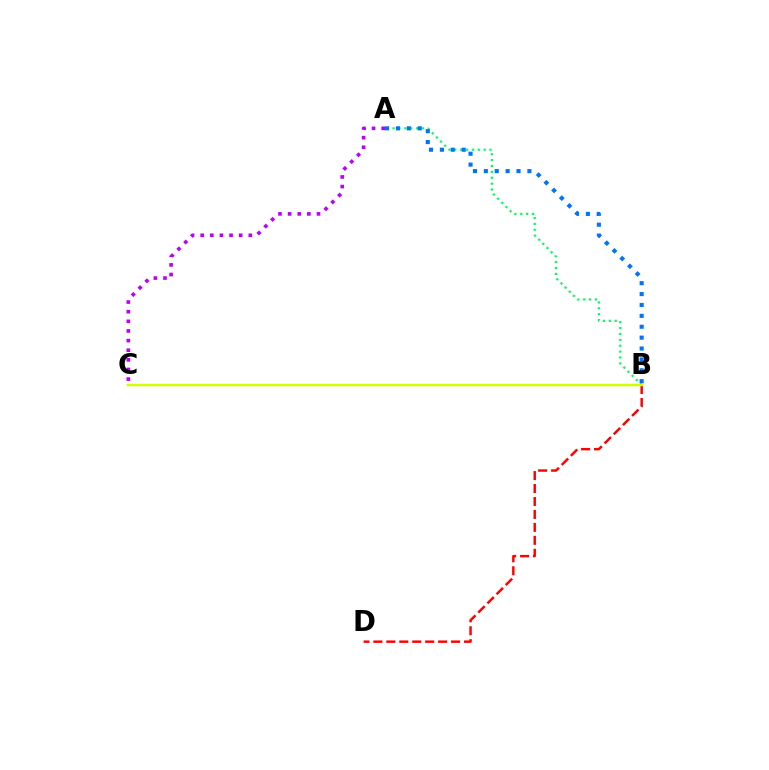{('B', 'D'): [{'color': '#ff0000', 'line_style': 'dashed', 'thickness': 1.76}], ('A', 'B'): [{'color': '#00ff5c', 'line_style': 'dotted', 'thickness': 1.6}, {'color': '#0074ff', 'line_style': 'dotted', 'thickness': 2.96}], ('B', 'C'): [{'color': '#d1ff00', 'line_style': 'solid', 'thickness': 1.8}], ('A', 'C'): [{'color': '#b900ff', 'line_style': 'dotted', 'thickness': 2.62}]}